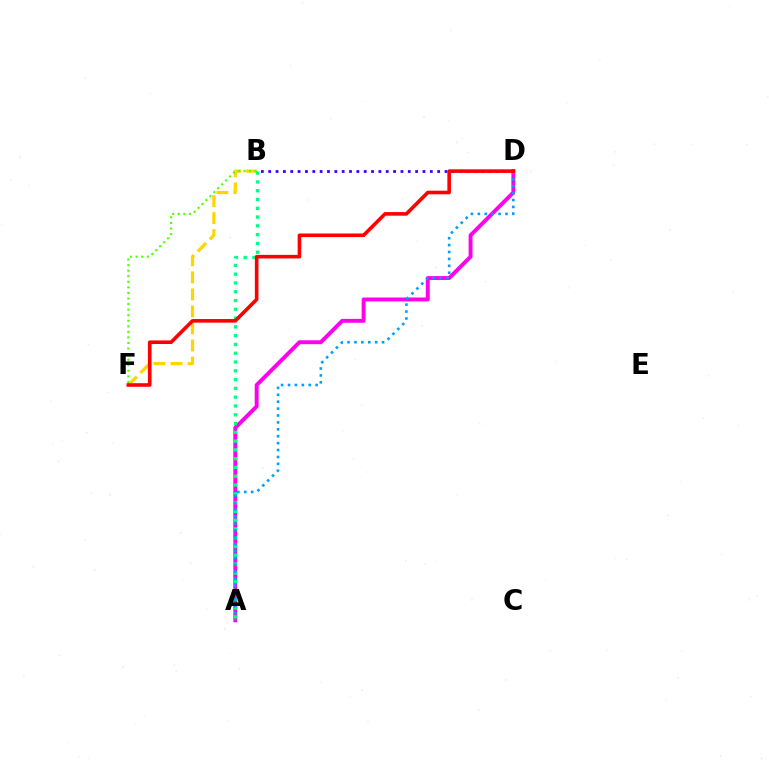{('A', 'D'): [{'color': '#ff00ed', 'line_style': 'solid', 'thickness': 2.81}, {'color': '#009eff', 'line_style': 'dotted', 'thickness': 1.88}], ('B', 'F'): [{'color': '#ffd500', 'line_style': 'dashed', 'thickness': 2.31}, {'color': '#4fff00', 'line_style': 'dotted', 'thickness': 1.51}], ('A', 'B'): [{'color': '#00ff86', 'line_style': 'dotted', 'thickness': 2.39}], ('B', 'D'): [{'color': '#3700ff', 'line_style': 'dotted', 'thickness': 2.0}], ('D', 'F'): [{'color': '#ff0000', 'line_style': 'solid', 'thickness': 2.59}]}